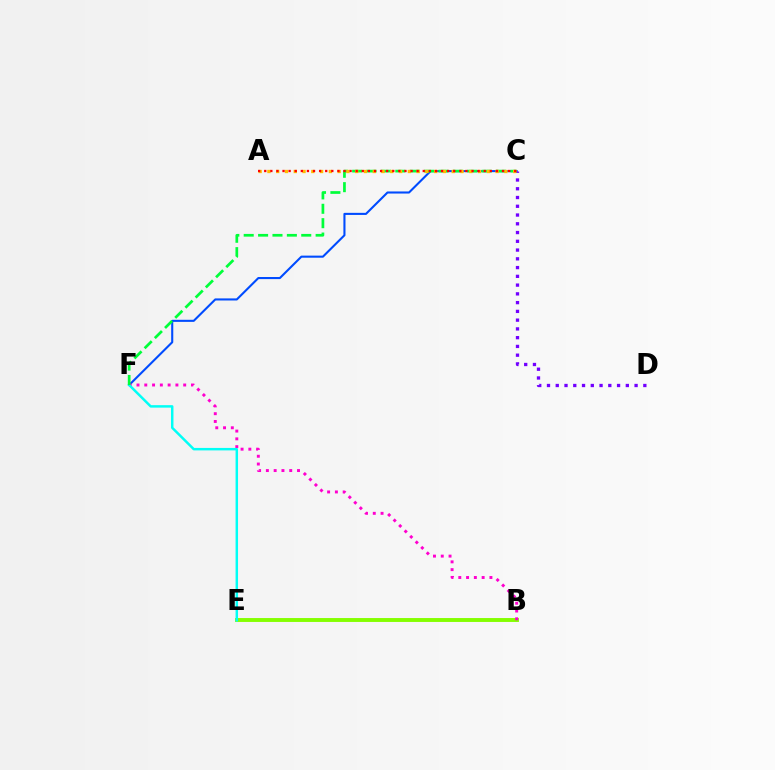{('B', 'E'): [{'color': '#84ff00', 'line_style': 'solid', 'thickness': 2.81}], ('C', 'F'): [{'color': '#004bff', 'line_style': 'solid', 'thickness': 1.51}, {'color': '#00ff39', 'line_style': 'dashed', 'thickness': 1.95}], ('B', 'F'): [{'color': '#ff00cf', 'line_style': 'dotted', 'thickness': 2.11}], ('C', 'D'): [{'color': '#7200ff', 'line_style': 'dotted', 'thickness': 2.38}], ('E', 'F'): [{'color': '#00fff6', 'line_style': 'solid', 'thickness': 1.78}], ('A', 'C'): [{'color': '#ffbd00', 'line_style': 'dotted', 'thickness': 2.38}, {'color': '#ff0000', 'line_style': 'dotted', 'thickness': 1.66}]}